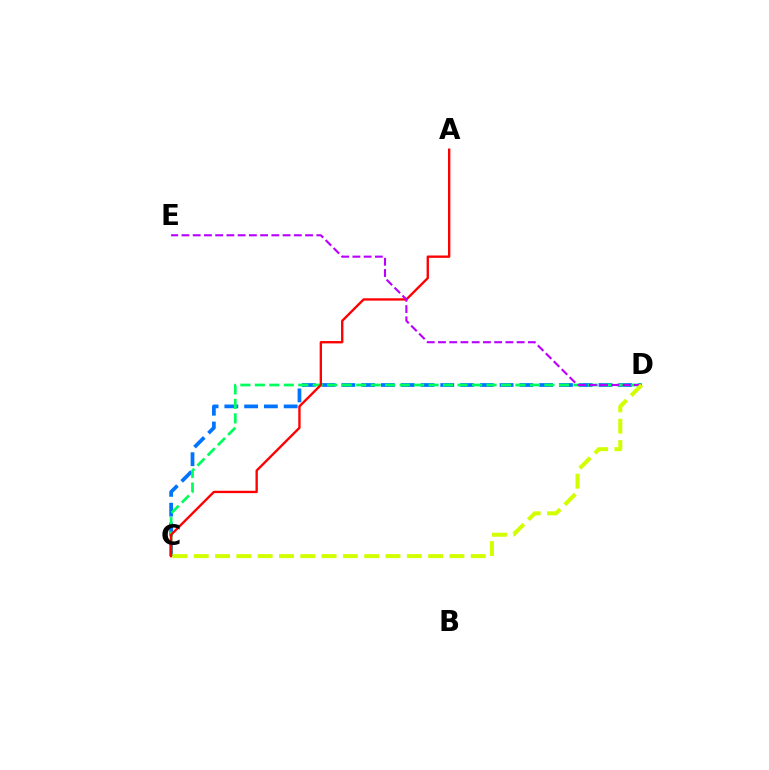{('C', 'D'): [{'color': '#0074ff', 'line_style': 'dashed', 'thickness': 2.69}, {'color': '#00ff5c', 'line_style': 'dashed', 'thickness': 1.97}, {'color': '#d1ff00', 'line_style': 'dashed', 'thickness': 2.89}], ('A', 'C'): [{'color': '#ff0000', 'line_style': 'solid', 'thickness': 1.7}], ('D', 'E'): [{'color': '#b900ff', 'line_style': 'dashed', 'thickness': 1.53}]}